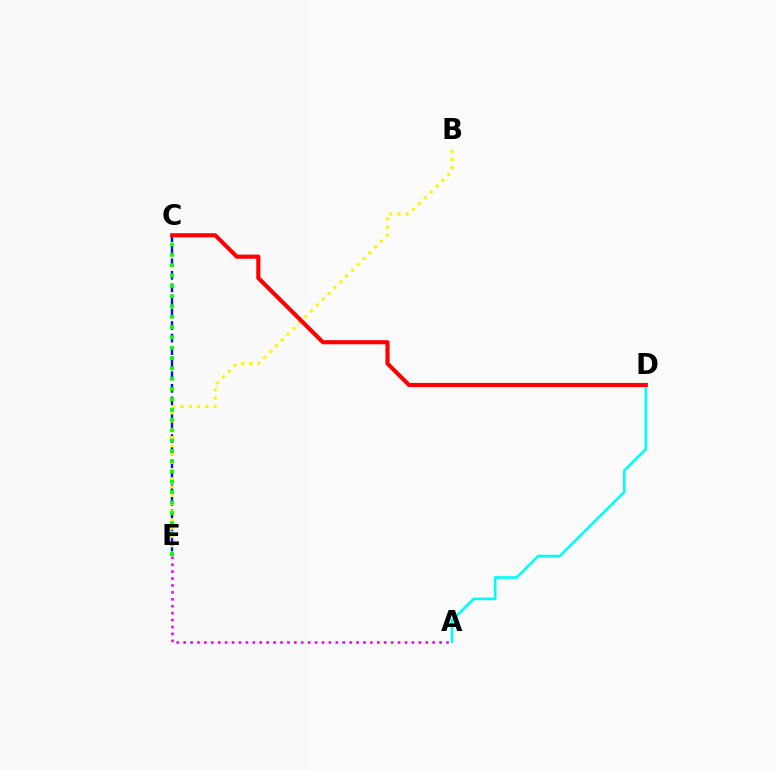{('C', 'E'): [{'color': '#0010ff', 'line_style': 'dashed', 'thickness': 1.71}, {'color': '#08ff00', 'line_style': 'dotted', 'thickness': 2.8}], ('A', 'E'): [{'color': '#ee00ff', 'line_style': 'dotted', 'thickness': 1.88}], ('B', 'E'): [{'color': '#fcf500', 'line_style': 'dotted', 'thickness': 2.24}], ('A', 'D'): [{'color': '#00fff6', 'line_style': 'solid', 'thickness': 1.92}], ('C', 'D'): [{'color': '#ff0000', 'line_style': 'solid', 'thickness': 2.97}]}